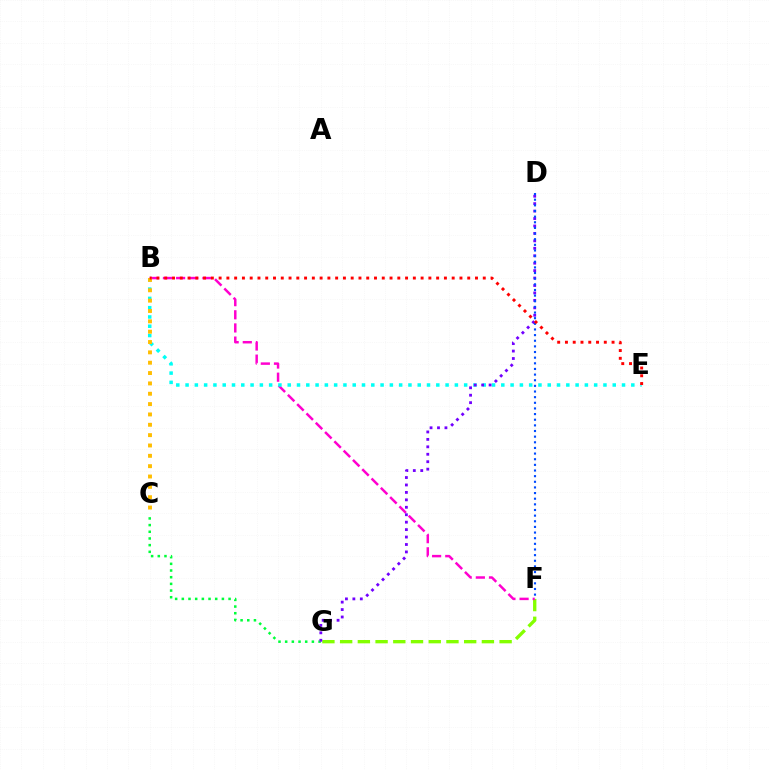{('C', 'G'): [{'color': '#00ff39', 'line_style': 'dotted', 'thickness': 1.81}], ('F', 'G'): [{'color': '#84ff00', 'line_style': 'dashed', 'thickness': 2.41}], ('B', 'F'): [{'color': '#ff00cf', 'line_style': 'dashed', 'thickness': 1.79}], ('B', 'E'): [{'color': '#00fff6', 'line_style': 'dotted', 'thickness': 2.52}, {'color': '#ff0000', 'line_style': 'dotted', 'thickness': 2.11}], ('D', 'G'): [{'color': '#7200ff', 'line_style': 'dotted', 'thickness': 2.02}], ('B', 'C'): [{'color': '#ffbd00', 'line_style': 'dotted', 'thickness': 2.81}], ('D', 'F'): [{'color': '#004bff', 'line_style': 'dotted', 'thickness': 1.53}]}